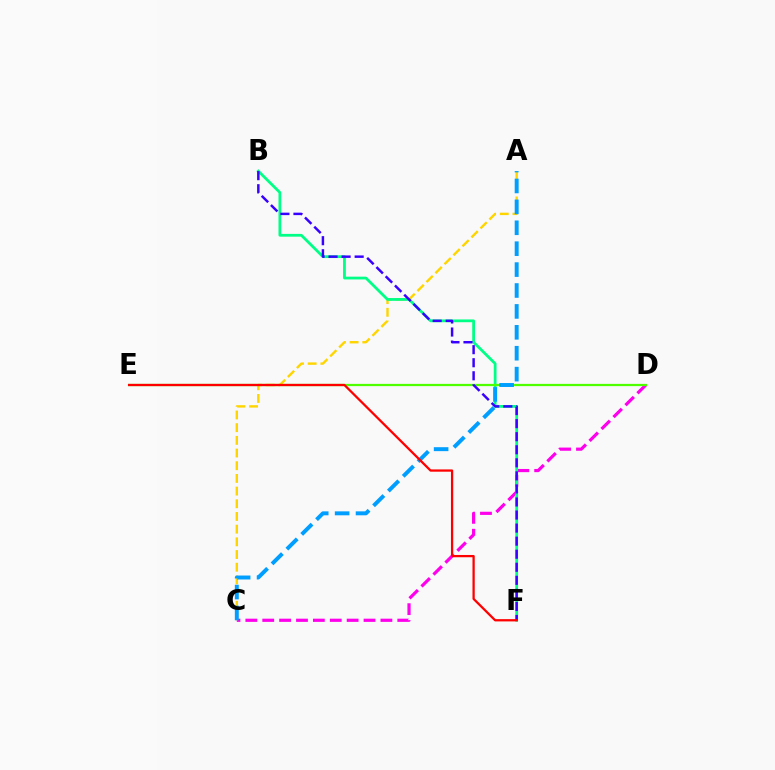{('C', 'D'): [{'color': '#ff00ed', 'line_style': 'dashed', 'thickness': 2.29}], ('A', 'C'): [{'color': '#ffd500', 'line_style': 'dashed', 'thickness': 1.72}, {'color': '#009eff', 'line_style': 'dashed', 'thickness': 2.84}], ('B', 'F'): [{'color': '#00ff86', 'line_style': 'solid', 'thickness': 2.0}, {'color': '#3700ff', 'line_style': 'dashed', 'thickness': 1.77}], ('D', 'E'): [{'color': '#4fff00', 'line_style': 'solid', 'thickness': 1.62}], ('E', 'F'): [{'color': '#ff0000', 'line_style': 'solid', 'thickness': 1.64}]}